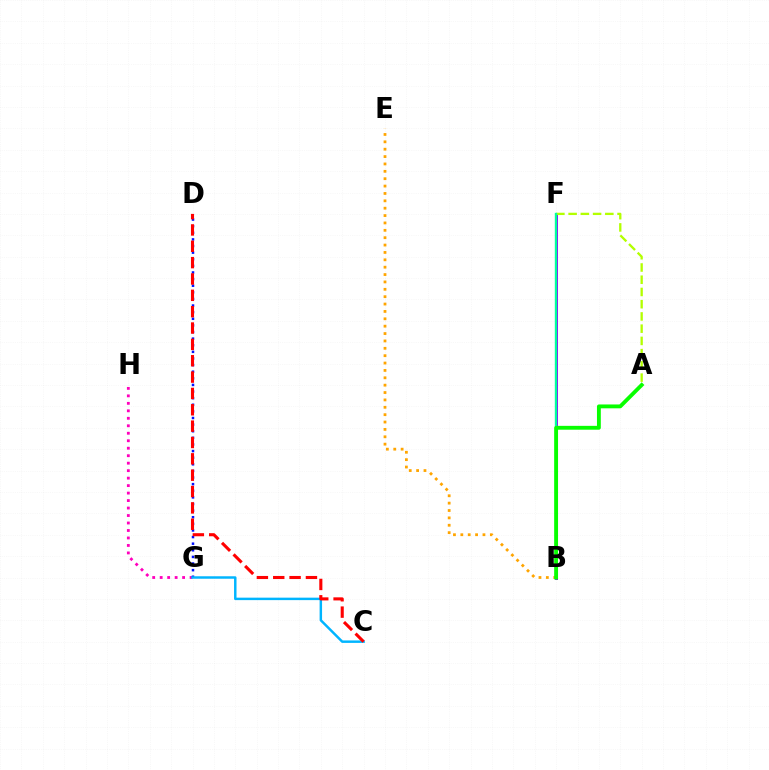{('G', 'H'): [{'color': '#ff00bd', 'line_style': 'dotted', 'thickness': 2.03}], ('D', 'G'): [{'color': '#0010ff', 'line_style': 'dotted', 'thickness': 1.8}], ('B', 'E'): [{'color': '#ffa500', 'line_style': 'dotted', 'thickness': 2.0}], ('B', 'F'): [{'color': '#9b00ff', 'line_style': 'solid', 'thickness': 2.15}, {'color': '#00ff9d', 'line_style': 'solid', 'thickness': 1.7}], ('C', 'G'): [{'color': '#00b5ff', 'line_style': 'solid', 'thickness': 1.77}], ('A', 'F'): [{'color': '#b3ff00', 'line_style': 'dashed', 'thickness': 1.66}], ('A', 'B'): [{'color': '#08ff00', 'line_style': 'solid', 'thickness': 2.77}], ('C', 'D'): [{'color': '#ff0000', 'line_style': 'dashed', 'thickness': 2.22}]}